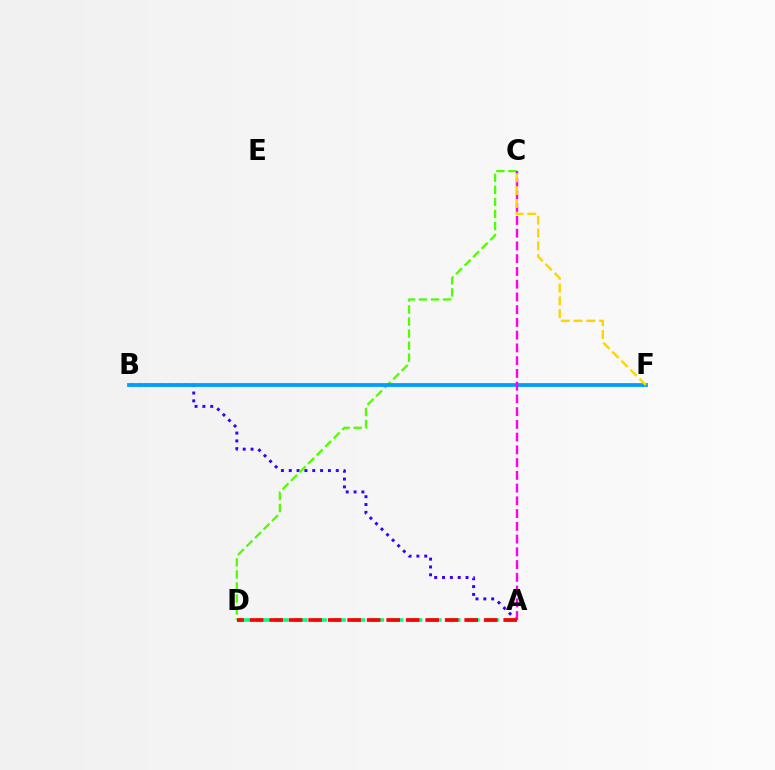{('A', 'B'): [{'color': '#3700ff', 'line_style': 'dotted', 'thickness': 2.13}], ('C', 'D'): [{'color': '#4fff00', 'line_style': 'dashed', 'thickness': 1.64}], ('B', 'F'): [{'color': '#009eff', 'line_style': 'solid', 'thickness': 2.73}], ('A', 'C'): [{'color': '#ff00ed', 'line_style': 'dashed', 'thickness': 1.73}], ('A', 'D'): [{'color': '#00ff86', 'line_style': 'dashed', 'thickness': 2.6}, {'color': '#ff0000', 'line_style': 'dashed', 'thickness': 2.65}], ('C', 'F'): [{'color': '#ffd500', 'line_style': 'dashed', 'thickness': 1.74}]}